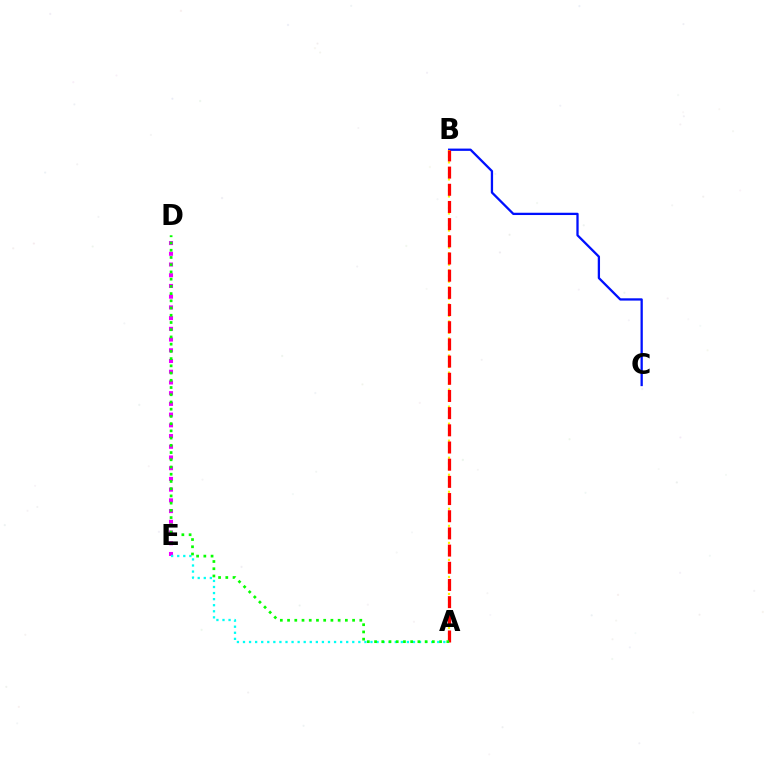{('B', 'C'): [{'color': '#0010ff', 'line_style': 'solid', 'thickness': 1.65}], ('D', 'E'): [{'color': '#ee00ff', 'line_style': 'dotted', 'thickness': 2.91}], ('A', 'B'): [{'color': '#fcf500', 'line_style': 'dotted', 'thickness': 1.54}, {'color': '#ff0000', 'line_style': 'dashed', 'thickness': 2.33}], ('A', 'E'): [{'color': '#00fff6', 'line_style': 'dotted', 'thickness': 1.65}], ('A', 'D'): [{'color': '#08ff00', 'line_style': 'dotted', 'thickness': 1.96}]}